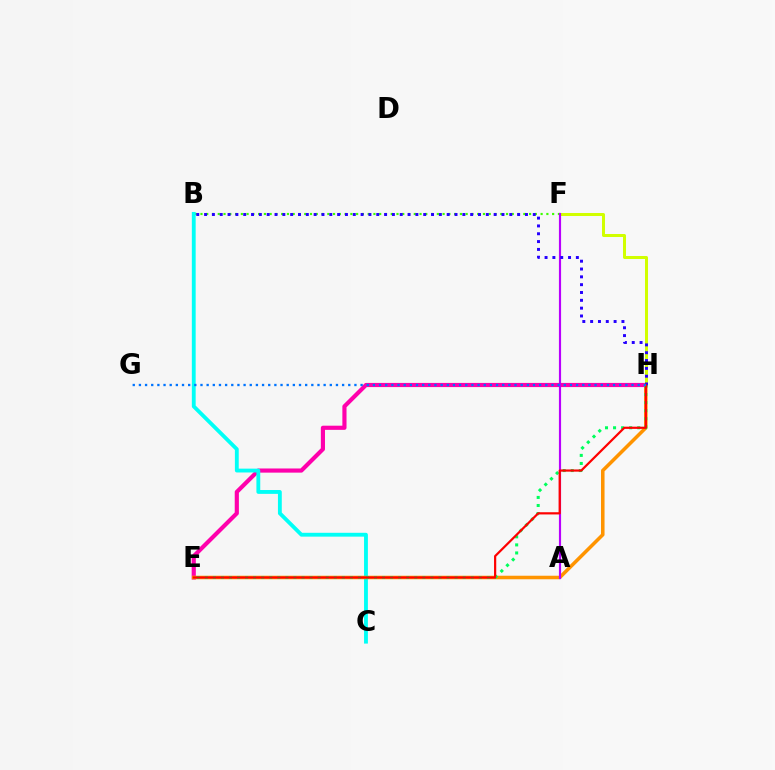{('F', 'H'): [{'color': '#d1ff00', 'line_style': 'solid', 'thickness': 2.16}], ('E', 'H'): [{'color': '#ff00ac', 'line_style': 'solid', 'thickness': 2.99}, {'color': '#ff9400', 'line_style': 'solid', 'thickness': 2.55}, {'color': '#00ff5c', 'line_style': 'dotted', 'thickness': 2.19}, {'color': '#ff0000', 'line_style': 'solid', 'thickness': 1.59}], ('B', 'F'): [{'color': '#3dff00', 'line_style': 'dotted', 'thickness': 1.57}], ('B', 'C'): [{'color': '#00fff6', 'line_style': 'solid', 'thickness': 2.76}], ('A', 'F'): [{'color': '#b900ff', 'line_style': 'solid', 'thickness': 1.55}], ('B', 'H'): [{'color': '#2500ff', 'line_style': 'dotted', 'thickness': 2.13}], ('G', 'H'): [{'color': '#0074ff', 'line_style': 'dotted', 'thickness': 1.67}]}